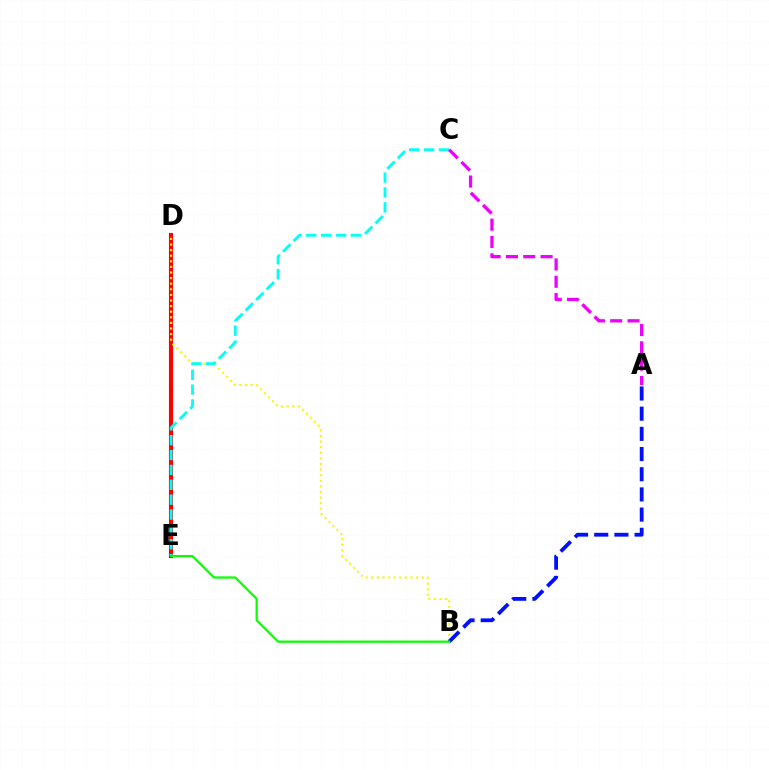{('D', 'E'): [{'color': '#ff0000', 'line_style': 'solid', 'thickness': 2.97}], ('B', 'D'): [{'color': '#fcf500', 'line_style': 'dotted', 'thickness': 1.52}], ('C', 'E'): [{'color': '#00fff6', 'line_style': 'dashed', 'thickness': 2.02}], ('A', 'C'): [{'color': '#ee00ff', 'line_style': 'dashed', 'thickness': 2.35}], ('A', 'B'): [{'color': '#0010ff', 'line_style': 'dashed', 'thickness': 2.74}], ('B', 'E'): [{'color': '#08ff00', 'line_style': 'solid', 'thickness': 1.61}]}